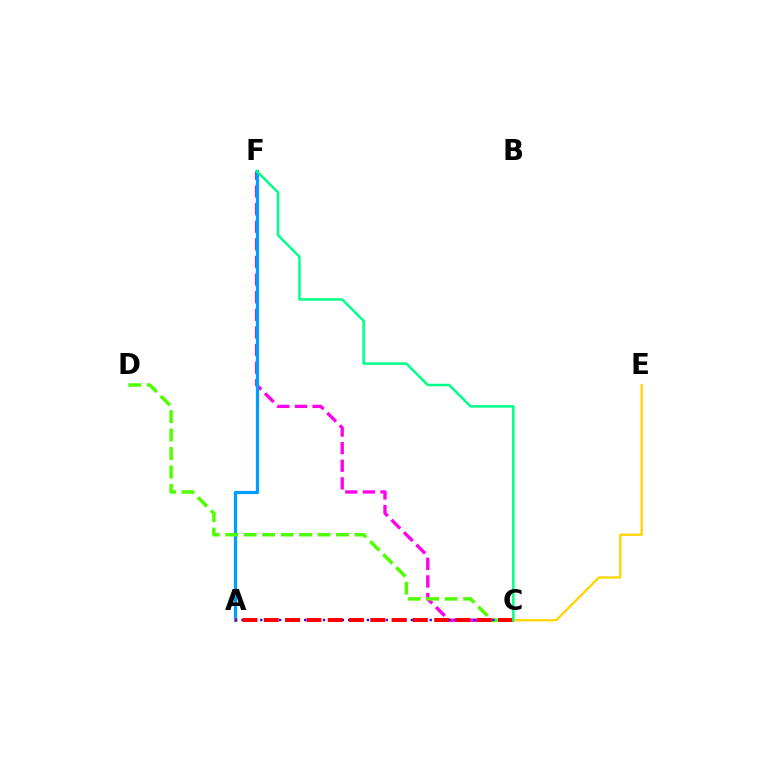{('C', 'F'): [{'color': '#ff00ed', 'line_style': 'dashed', 'thickness': 2.39}, {'color': '#00ff86', 'line_style': 'solid', 'thickness': 1.8}], ('A', 'F'): [{'color': '#009eff', 'line_style': 'solid', 'thickness': 2.33}], ('C', 'D'): [{'color': '#4fff00', 'line_style': 'dashed', 'thickness': 2.51}], ('C', 'E'): [{'color': '#ffd500', 'line_style': 'solid', 'thickness': 1.66}], ('A', 'C'): [{'color': '#3700ff', 'line_style': 'dotted', 'thickness': 1.7}, {'color': '#ff0000', 'line_style': 'dashed', 'thickness': 2.89}]}